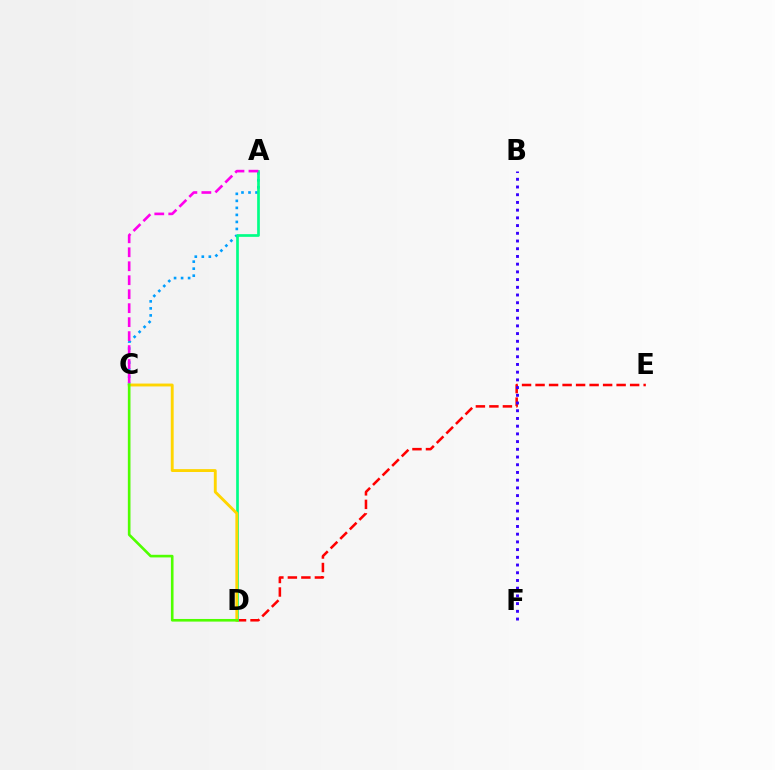{('D', 'E'): [{'color': '#ff0000', 'line_style': 'dashed', 'thickness': 1.84}], ('A', 'C'): [{'color': '#009eff', 'line_style': 'dotted', 'thickness': 1.91}, {'color': '#ff00ed', 'line_style': 'dashed', 'thickness': 1.9}], ('A', 'D'): [{'color': '#00ff86', 'line_style': 'solid', 'thickness': 1.94}], ('C', 'D'): [{'color': '#ffd500', 'line_style': 'solid', 'thickness': 2.07}, {'color': '#4fff00', 'line_style': 'solid', 'thickness': 1.89}], ('B', 'F'): [{'color': '#3700ff', 'line_style': 'dotted', 'thickness': 2.1}]}